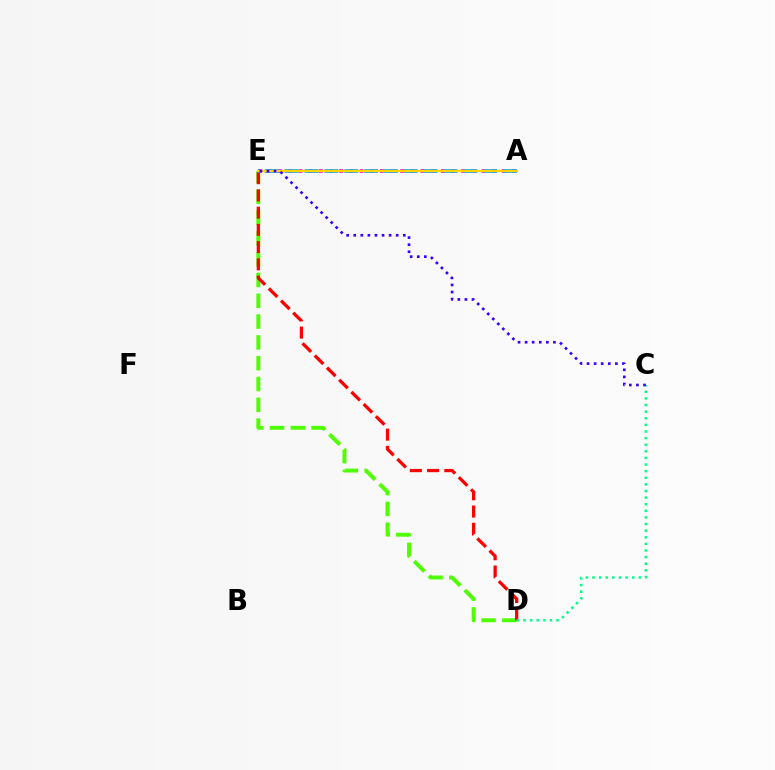{('D', 'E'): [{'color': '#4fff00', 'line_style': 'dashed', 'thickness': 2.83}, {'color': '#ff0000', 'line_style': 'dashed', 'thickness': 2.34}], ('C', 'D'): [{'color': '#00ff86', 'line_style': 'dotted', 'thickness': 1.8}], ('A', 'E'): [{'color': '#ff00ed', 'line_style': 'dotted', 'thickness': 2.76}, {'color': '#009eff', 'line_style': 'dashed', 'thickness': 2.7}, {'color': '#ffd500', 'line_style': 'solid', 'thickness': 1.71}], ('C', 'E'): [{'color': '#3700ff', 'line_style': 'dotted', 'thickness': 1.92}]}